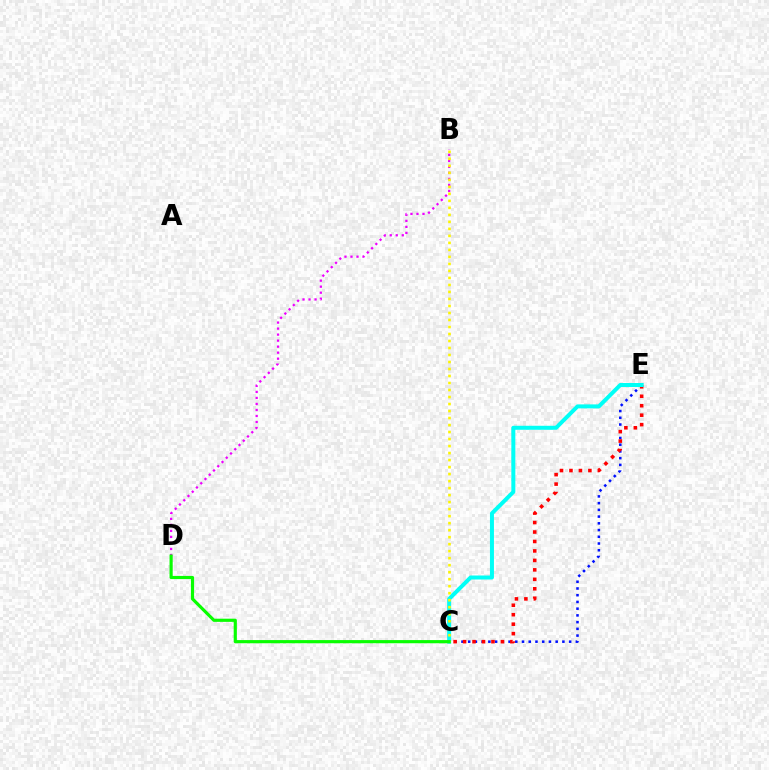{('C', 'E'): [{'color': '#0010ff', 'line_style': 'dotted', 'thickness': 1.83}, {'color': '#ff0000', 'line_style': 'dotted', 'thickness': 2.57}, {'color': '#00fff6', 'line_style': 'solid', 'thickness': 2.87}], ('B', 'D'): [{'color': '#ee00ff', 'line_style': 'dotted', 'thickness': 1.63}], ('B', 'C'): [{'color': '#fcf500', 'line_style': 'dotted', 'thickness': 1.9}], ('C', 'D'): [{'color': '#08ff00', 'line_style': 'solid', 'thickness': 2.28}]}